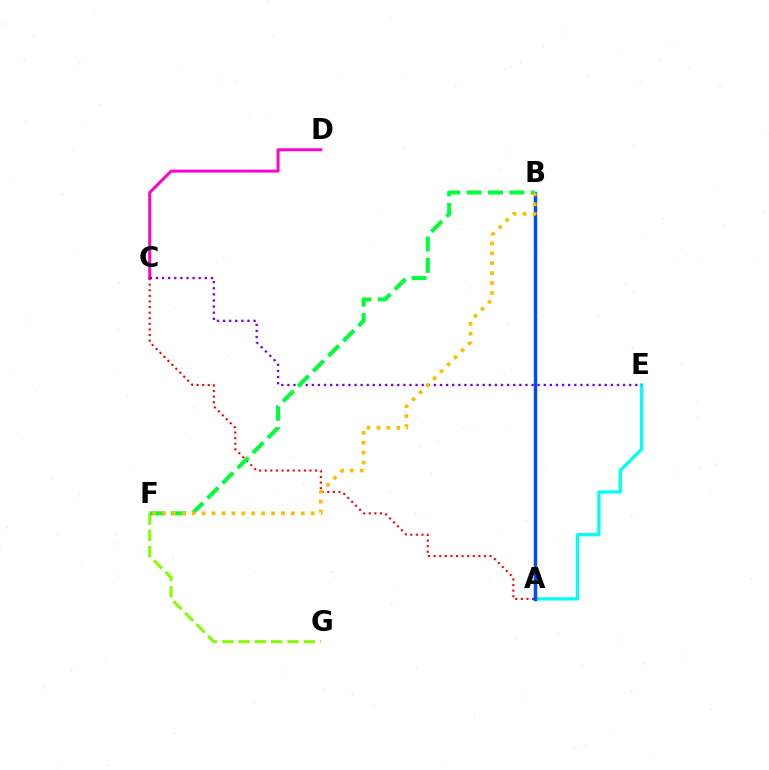{('A', 'E'): [{'color': '#00fff6', 'line_style': 'solid', 'thickness': 2.37}], ('C', 'D'): [{'color': '#ff00cf', 'line_style': 'solid', 'thickness': 2.11}], ('F', 'G'): [{'color': '#84ff00', 'line_style': 'dashed', 'thickness': 2.22}], ('C', 'E'): [{'color': '#7200ff', 'line_style': 'dotted', 'thickness': 1.66}], ('A', 'C'): [{'color': '#ff0000', 'line_style': 'dotted', 'thickness': 1.52}], ('A', 'B'): [{'color': '#004bff', 'line_style': 'solid', 'thickness': 2.49}], ('B', 'F'): [{'color': '#00ff39', 'line_style': 'dashed', 'thickness': 2.9}, {'color': '#ffbd00', 'line_style': 'dotted', 'thickness': 2.69}]}